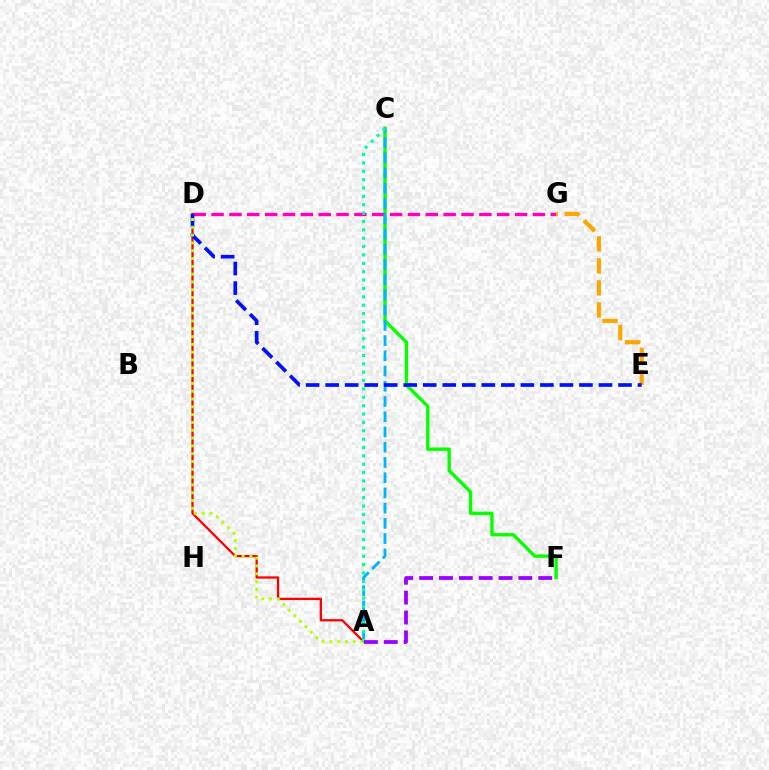{('C', 'F'): [{'color': '#08ff00', 'line_style': 'solid', 'thickness': 2.43}], ('D', 'G'): [{'color': '#ff00bd', 'line_style': 'dashed', 'thickness': 2.43}], ('A', 'D'): [{'color': '#ff0000', 'line_style': 'solid', 'thickness': 1.65}, {'color': '#b3ff00', 'line_style': 'dotted', 'thickness': 2.12}], ('A', 'C'): [{'color': '#00b5ff', 'line_style': 'dashed', 'thickness': 2.07}, {'color': '#00ff9d', 'line_style': 'dotted', 'thickness': 2.27}], ('E', 'G'): [{'color': '#ffa500', 'line_style': 'dashed', 'thickness': 2.99}], ('D', 'E'): [{'color': '#0010ff', 'line_style': 'dashed', 'thickness': 2.65}], ('A', 'F'): [{'color': '#9b00ff', 'line_style': 'dashed', 'thickness': 2.7}]}